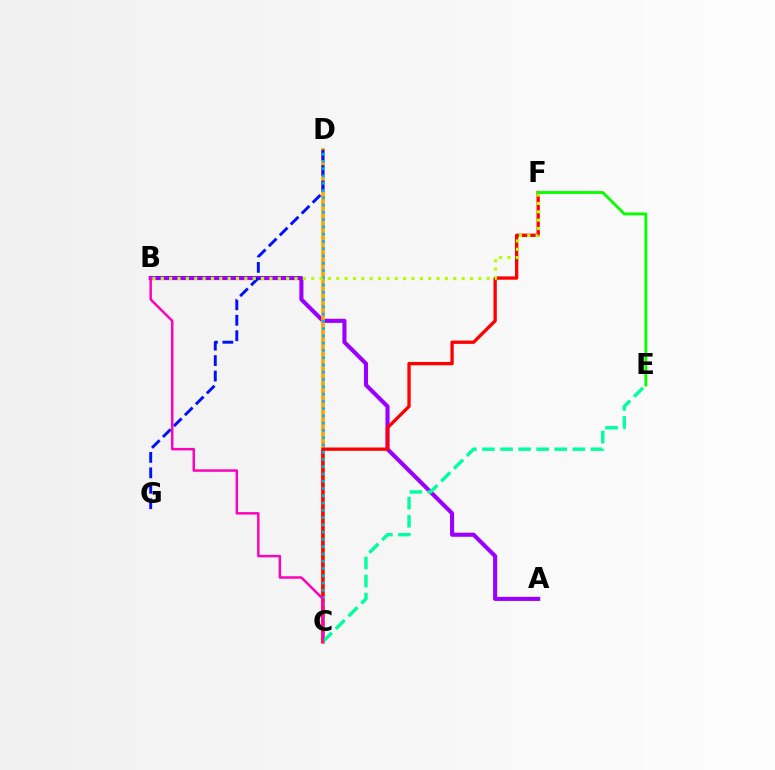{('A', 'B'): [{'color': '#9b00ff', 'line_style': 'solid', 'thickness': 2.95}], ('C', 'D'): [{'color': '#ffa500', 'line_style': 'solid', 'thickness': 2.67}, {'color': '#00b5ff', 'line_style': 'dotted', 'thickness': 1.97}], ('C', 'F'): [{'color': '#ff0000', 'line_style': 'solid', 'thickness': 2.38}], ('D', 'G'): [{'color': '#0010ff', 'line_style': 'dashed', 'thickness': 2.1}], ('C', 'E'): [{'color': '#00ff9d', 'line_style': 'dashed', 'thickness': 2.45}], ('B', 'F'): [{'color': '#b3ff00', 'line_style': 'dotted', 'thickness': 2.27}], ('B', 'C'): [{'color': '#ff00bd', 'line_style': 'solid', 'thickness': 1.78}], ('E', 'F'): [{'color': '#08ff00', 'line_style': 'solid', 'thickness': 2.06}]}